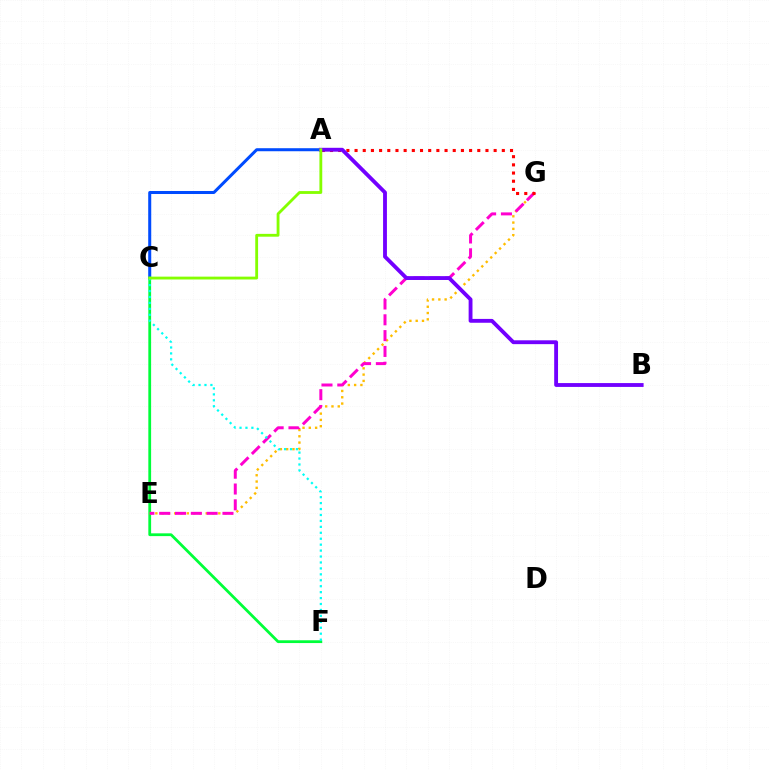{('A', 'C'): [{'color': '#004bff', 'line_style': 'solid', 'thickness': 2.18}, {'color': '#84ff00', 'line_style': 'solid', 'thickness': 2.04}], ('C', 'F'): [{'color': '#00ff39', 'line_style': 'solid', 'thickness': 2.0}, {'color': '#00fff6', 'line_style': 'dotted', 'thickness': 1.61}], ('E', 'G'): [{'color': '#ffbd00', 'line_style': 'dotted', 'thickness': 1.71}, {'color': '#ff00cf', 'line_style': 'dashed', 'thickness': 2.15}], ('A', 'G'): [{'color': '#ff0000', 'line_style': 'dotted', 'thickness': 2.22}], ('A', 'B'): [{'color': '#7200ff', 'line_style': 'solid', 'thickness': 2.77}]}